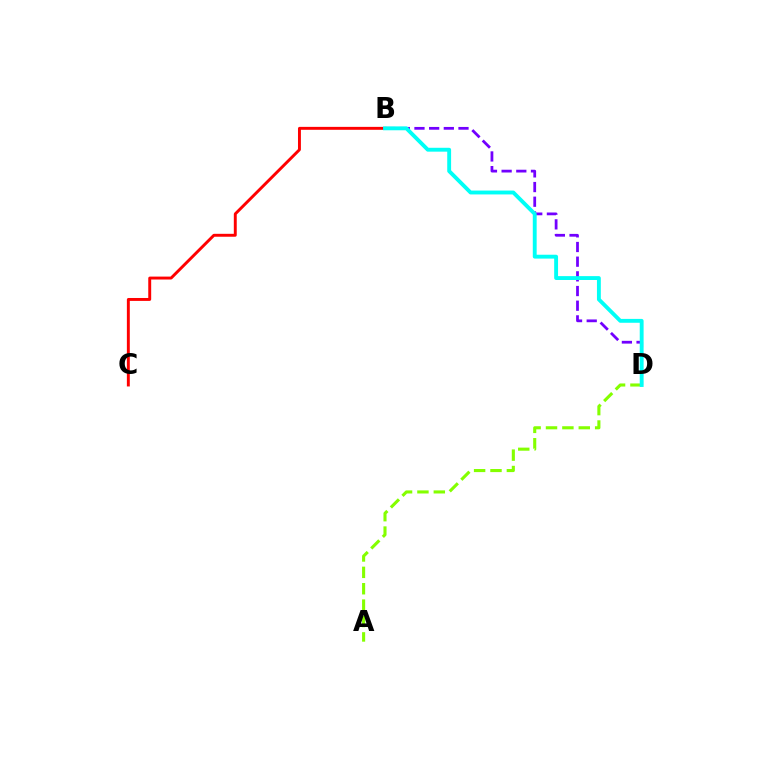{('B', 'C'): [{'color': '#ff0000', 'line_style': 'solid', 'thickness': 2.1}], ('B', 'D'): [{'color': '#7200ff', 'line_style': 'dashed', 'thickness': 1.99}, {'color': '#00fff6', 'line_style': 'solid', 'thickness': 2.79}], ('A', 'D'): [{'color': '#84ff00', 'line_style': 'dashed', 'thickness': 2.23}]}